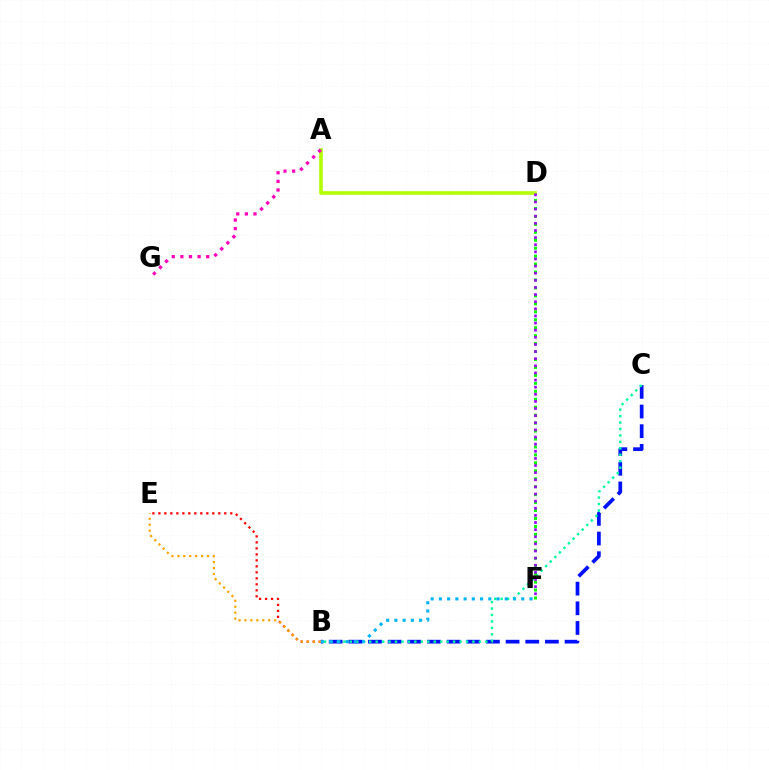{('B', 'E'): [{'color': '#ff0000', 'line_style': 'dotted', 'thickness': 1.63}, {'color': '#ffa500', 'line_style': 'dotted', 'thickness': 1.61}], ('B', 'C'): [{'color': '#0010ff', 'line_style': 'dashed', 'thickness': 2.67}, {'color': '#00ff9d', 'line_style': 'dotted', 'thickness': 1.75}], ('D', 'F'): [{'color': '#08ff00', 'line_style': 'dotted', 'thickness': 2.16}, {'color': '#9b00ff', 'line_style': 'dotted', 'thickness': 1.94}], ('A', 'D'): [{'color': '#b3ff00', 'line_style': 'solid', 'thickness': 2.62}], ('A', 'G'): [{'color': '#ff00bd', 'line_style': 'dotted', 'thickness': 2.34}], ('B', 'F'): [{'color': '#00b5ff', 'line_style': 'dotted', 'thickness': 2.24}]}